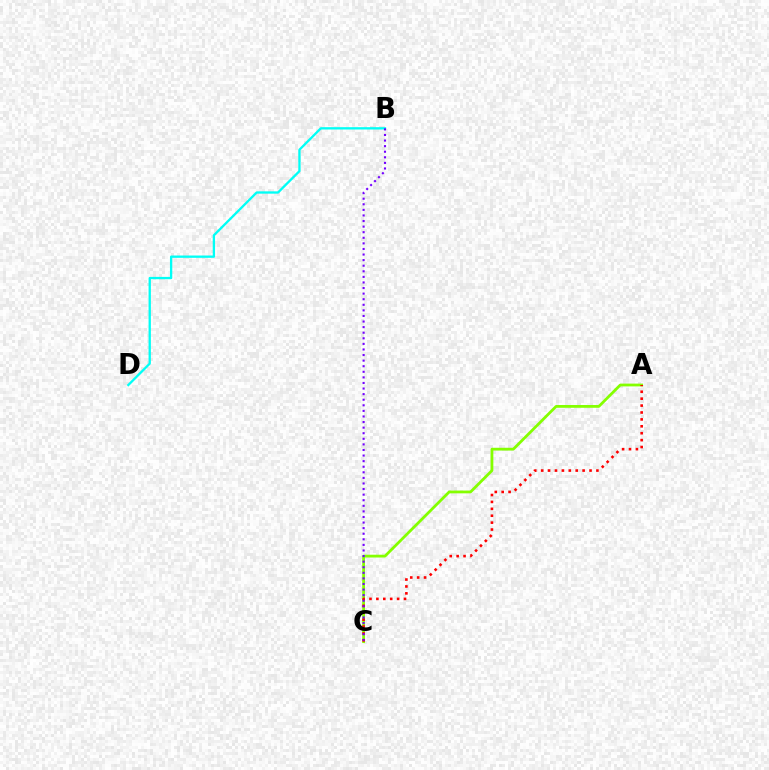{('B', 'D'): [{'color': '#00fff6', 'line_style': 'solid', 'thickness': 1.67}], ('A', 'C'): [{'color': '#84ff00', 'line_style': 'solid', 'thickness': 2.0}, {'color': '#ff0000', 'line_style': 'dotted', 'thickness': 1.88}], ('B', 'C'): [{'color': '#7200ff', 'line_style': 'dotted', 'thickness': 1.52}]}